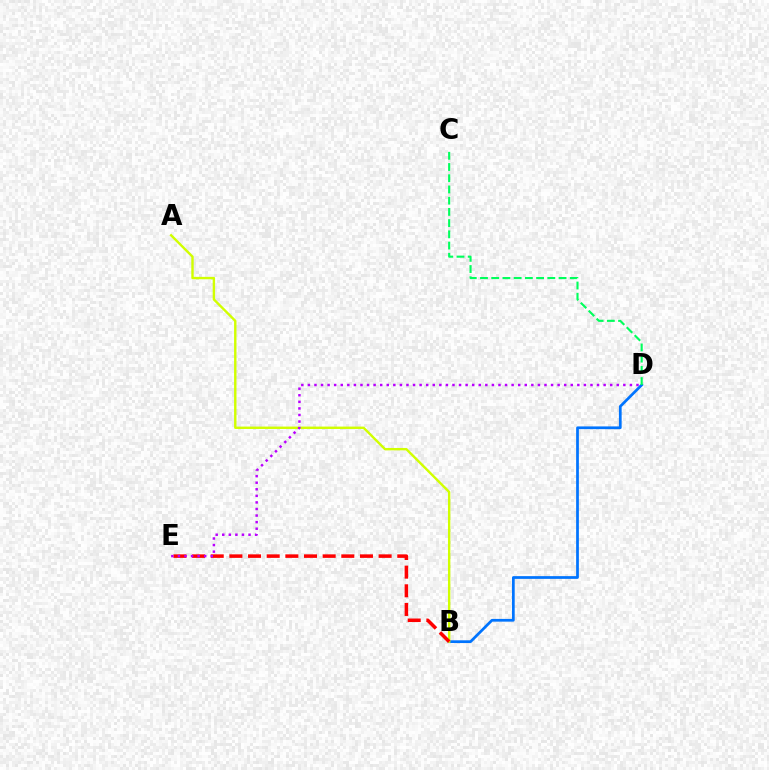{('B', 'D'): [{'color': '#0074ff', 'line_style': 'solid', 'thickness': 1.97}], ('A', 'B'): [{'color': '#d1ff00', 'line_style': 'solid', 'thickness': 1.73}], ('B', 'E'): [{'color': '#ff0000', 'line_style': 'dashed', 'thickness': 2.53}], ('C', 'D'): [{'color': '#00ff5c', 'line_style': 'dashed', 'thickness': 1.52}], ('D', 'E'): [{'color': '#b900ff', 'line_style': 'dotted', 'thickness': 1.79}]}